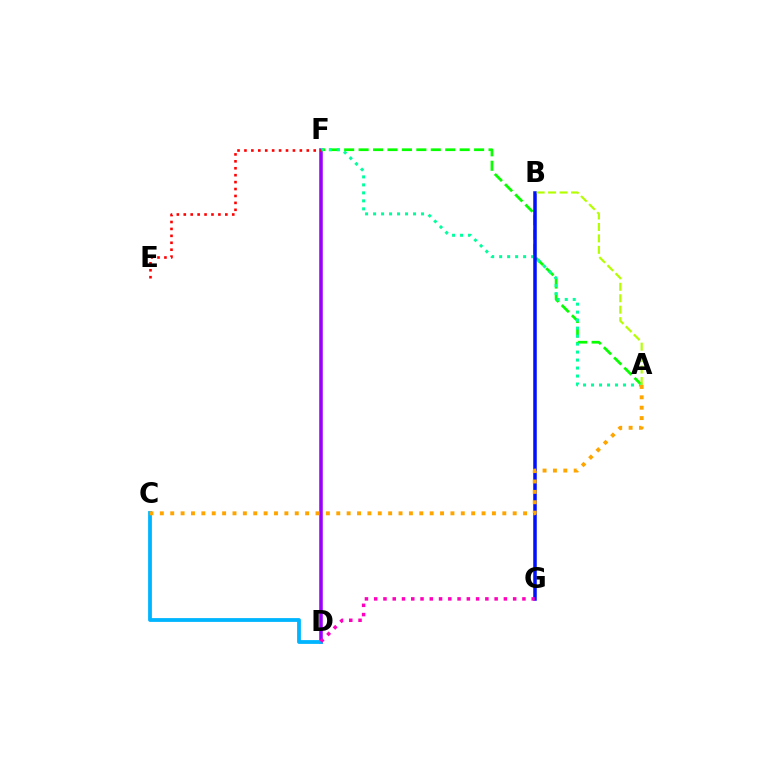{('D', 'F'): [{'color': '#9b00ff', 'line_style': 'solid', 'thickness': 2.55}], ('C', 'D'): [{'color': '#00b5ff', 'line_style': 'solid', 'thickness': 2.74}], ('A', 'F'): [{'color': '#08ff00', 'line_style': 'dashed', 'thickness': 1.96}, {'color': '#00ff9d', 'line_style': 'dotted', 'thickness': 2.17}], ('B', 'G'): [{'color': '#0010ff', 'line_style': 'solid', 'thickness': 2.53}], ('A', 'B'): [{'color': '#b3ff00', 'line_style': 'dashed', 'thickness': 1.56}], ('A', 'C'): [{'color': '#ffa500', 'line_style': 'dotted', 'thickness': 2.82}], ('E', 'F'): [{'color': '#ff0000', 'line_style': 'dotted', 'thickness': 1.88}], ('D', 'G'): [{'color': '#ff00bd', 'line_style': 'dotted', 'thickness': 2.52}]}